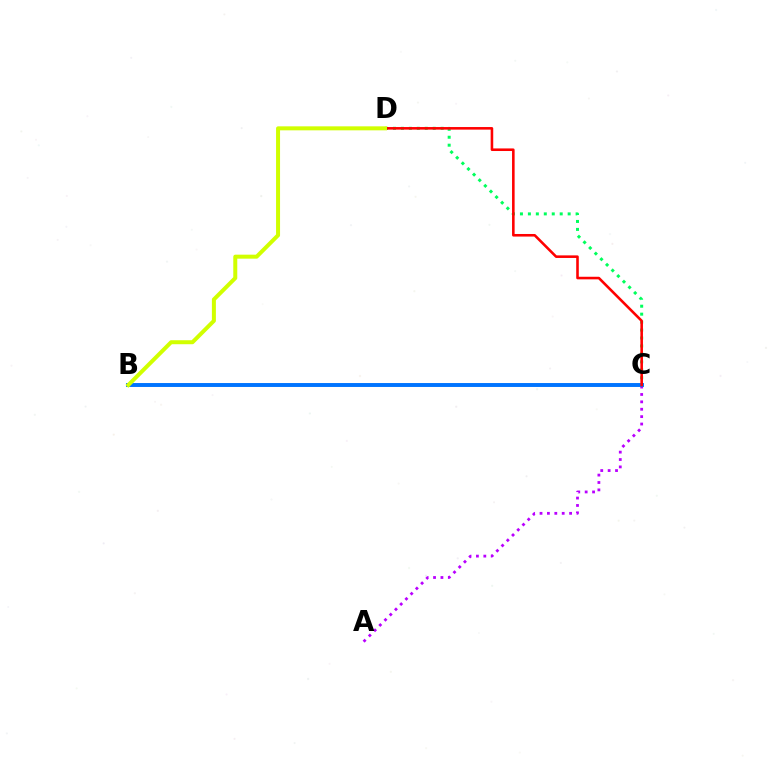{('C', 'D'): [{'color': '#00ff5c', 'line_style': 'dotted', 'thickness': 2.16}, {'color': '#ff0000', 'line_style': 'solid', 'thickness': 1.86}], ('A', 'C'): [{'color': '#b900ff', 'line_style': 'dotted', 'thickness': 2.01}], ('B', 'C'): [{'color': '#0074ff', 'line_style': 'solid', 'thickness': 2.82}], ('B', 'D'): [{'color': '#d1ff00', 'line_style': 'solid', 'thickness': 2.88}]}